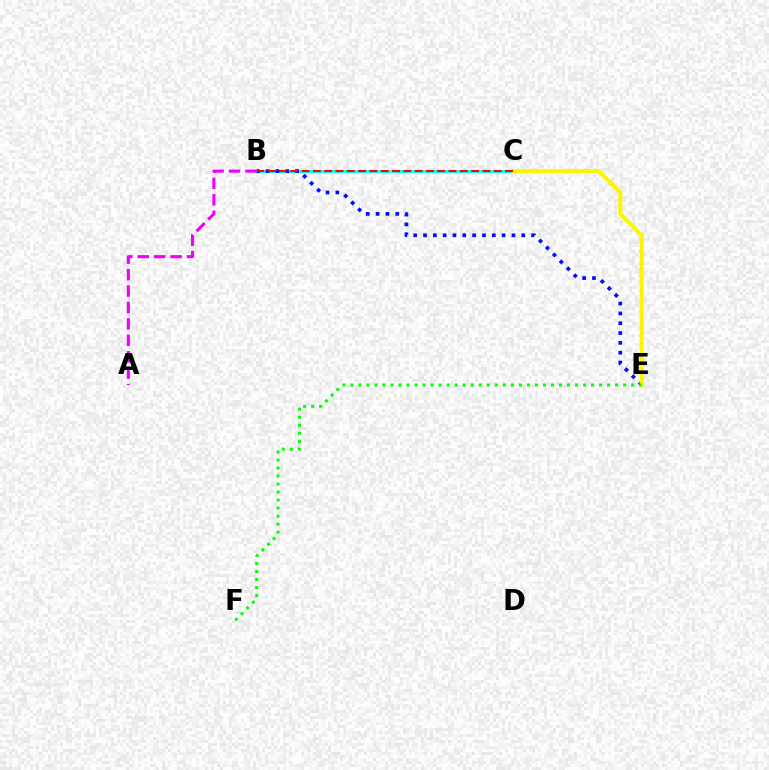{('B', 'C'): [{'color': '#00fff6', 'line_style': 'solid', 'thickness': 2.03}, {'color': '#ff0000', 'line_style': 'dashed', 'thickness': 1.54}], ('B', 'E'): [{'color': '#0010ff', 'line_style': 'dotted', 'thickness': 2.67}], ('C', 'E'): [{'color': '#fcf500', 'line_style': 'solid', 'thickness': 2.92}], ('A', 'B'): [{'color': '#ee00ff', 'line_style': 'dashed', 'thickness': 2.23}], ('E', 'F'): [{'color': '#08ff00', 'line_style': 'dotted', 'thickness': 2.18}]}